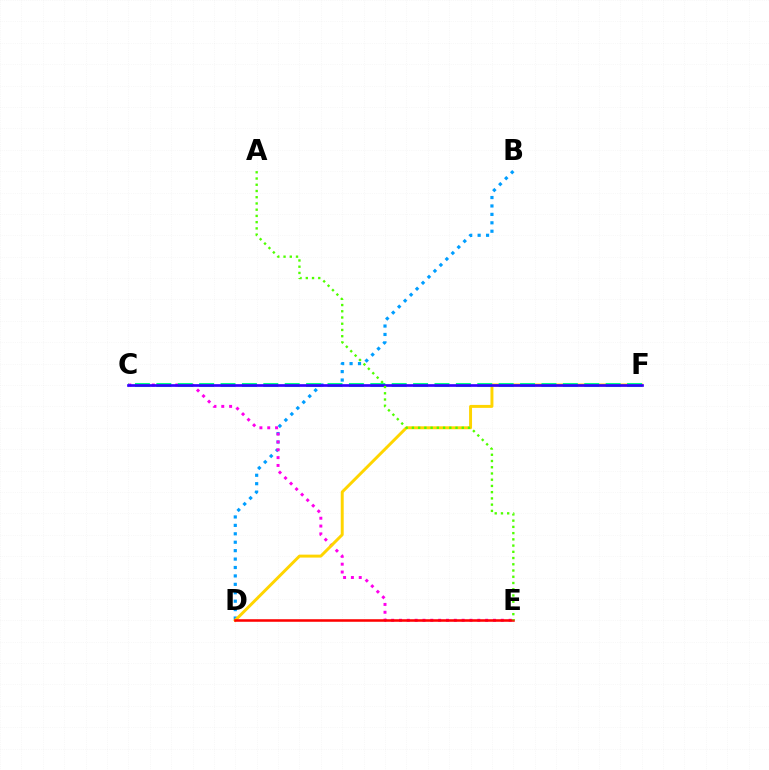{('B', 'D'): [{'color': '#009eff', 'line_style': 'dotted', 'thickness': 2.29}], ('C', 'E'): [{'color': '#ff00ed', 'line_style': 'dotted', 'thickness': 2.13}], ('D', 'F'): [{'color': '#ffd500', 'line_style': 'solid', 'thickness': 2.13}], ('C', 'F'): [{'color': '#00ff86', 'line_style': 'dashed', 'thickness': 2.91}, {'color': '#3700ff', 'line_style': 'solid', 'thickness': 1.93}], ('D', 'E'): [{'color': '#ff0000', 'line_style': 'solid', 'thickness': 1.83}], ('A', 'E'): [{'color': '#4fff00', 'line_style': 'dotted', 'thickness': 1.69}]}